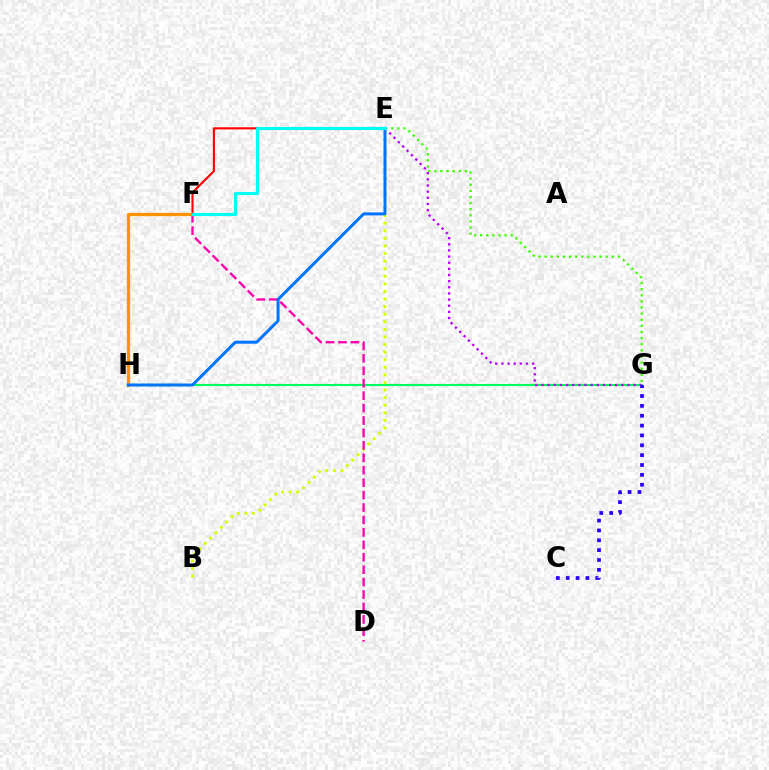{('B', 'E'): [{'color': '#d1ff00', 'line_style': 'dotted', 'thickness': 2.06}], ('E', 'F'): [{'color': '#ff0000', 'line_style': 'solid', 'thickness': 1.53}, {'color': '#00fff6', 'line_style': 'solid', 'thickness': 2.24}], ('G', 'H'): [{'color': '#00ff5c', 'line_style': 'solid', 'thickness': 1.53}], ('E', 'G'): [{'color': '#3dff00', 'line_style': 'dotted', 'thickness': 1.66}, {'color': '#b900ff', 'line_style': 'dotted', 'thickness': 1.67}], ('D', 'F'): [{'color': '#ff00ac', 'line_style': 'dashed', 'thickness': 1.69}], ('F', 'H'): [{'color': '#ff9400', 'line_style': 'solid', 'thickness': 2.36}], ('C', 'G'): [{'color': '#2500ff', 'line_style': 'dotted', 'thickness': 2.68}], ('E', 'H'): [{'color': '#0074ff', 'line_style': 'solid', 'thickness': 2.15}]}